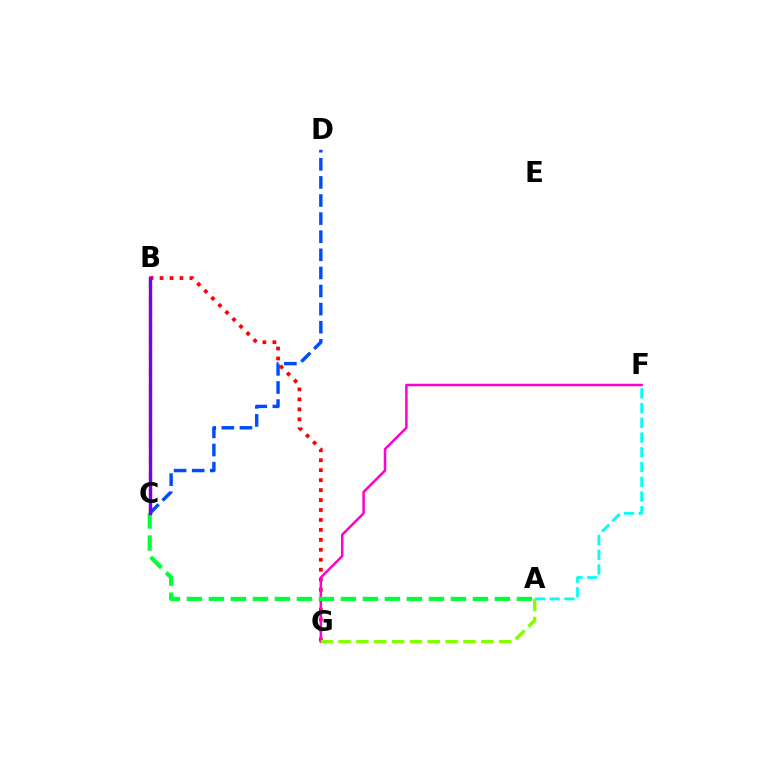{('B', 'G'): [{'color': '#ff0000', 'line_style': 'dotted', 'thickness': 2.71}], ('F', 'G'): [{'color': '#ff00cf', 'line_style': 'solid', 'thickness': 1.8}], ('A', 'F'): [{'color': '#00fff6', 'line_style': 'dashed', 'thickness': 2.0}], ('B', 'C'): [{'color': '#ffbd00', 'line_style': 'dashed', 'thickness': 2.39}, {'color': '#7200ff', 'line_style': 'solid', 'thickness': 2.43}], ('A', 'C'): [{'color': '#00ff39', 'line_style': 'dashed', 'thickness': 2.99}], ('C', 'D'): [{'color': '#004bff', 'line_style': 'dashed', 'thickness': 2.46}], ('A', 'G'): [{'color': '#84ff00', 'line_style': 'dashed', 'thickness': 2.43}]}